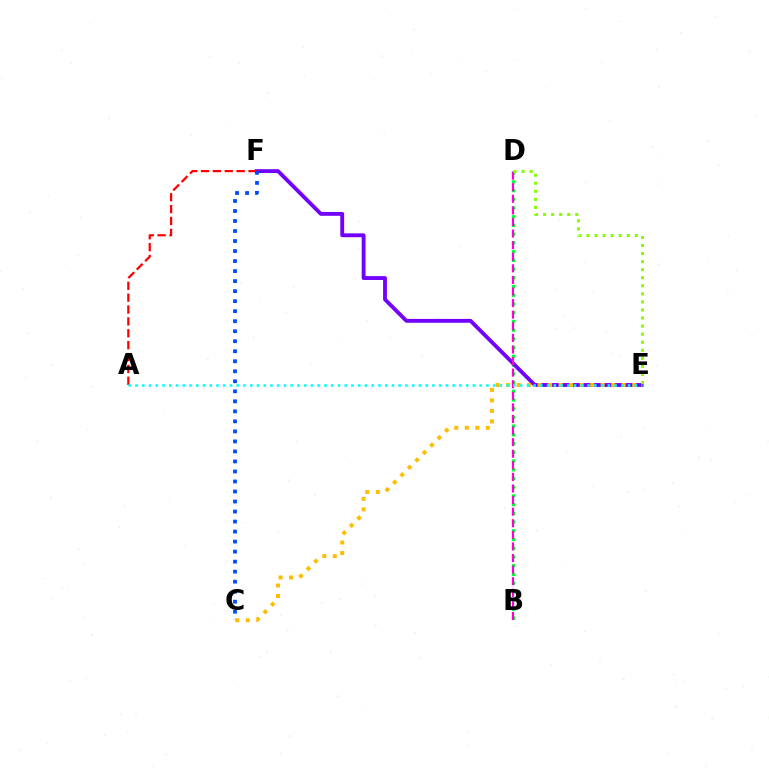{('B', 'D'): [{'color': '#00ff39', 'line_style': 'dotted', 'thickness': 2.37}, {'color': '#ff00cf', 'line_style': 'dashed', 'thickness': 1.57}], ('E', 'F'): [{'color': '#7200ff', 'line_style': 'solid', 'thickness': 2.77}], ('C', 'E'): [{'color': '#ffbd00', 'line_style': 'dotted', 'thickness': 2.86}], ('D', 'E'): [{'color': '#84ff00', 'line_style': 'dotted', 'thickness': 2.19}], ('A', 'F'): [{'color': '#ff0000', 'line_style': 'dashed', 'thickness': 1.61}], ('C', 'F'): [{'color': '#004bff', 'line_style': 'dotted', 'thickness': 2.72}], ('A', 'E'): [{'color': '#00fff6', 'line_style': 'dotted', 'thickness': 1.83}]}